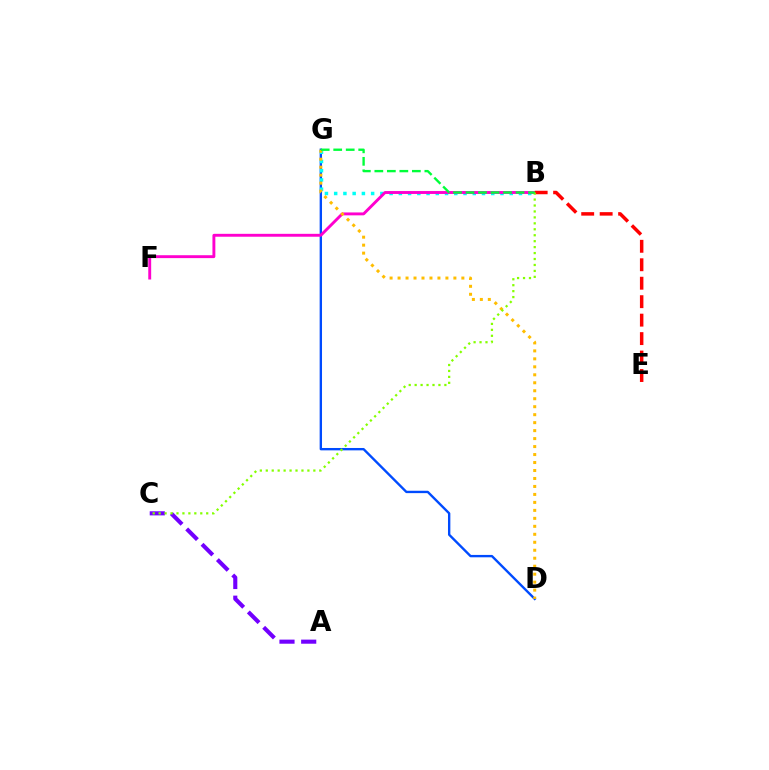{('D', 'G'): [{'color': '#004bff', 'line_style': 'solid', 'thickness': 1.7}, {'color': '#ffbd00', 'line_style': 'dotted', 'thickness': 2.17}], ('B', 'G'): [{'color': '#00fff6', 'line_style': 'dotted', 'thickness': 2.51}, {'color': '#00ff39', 'line_style': 'dashed', 'thickness': 1.7}], ('A', 'C'): [{'color': '#7200ff', 'line_style': 'dashed', 'thickness': 2.95}], ('B', 'F'): [{'color': '#ff00cf', 'line_style': 'solid', 'thickness': 2.09}], ('B', 'E'): [{'color': '#ff0000', 'line_style': 'dashed', 'thickness': 2.51}], ('B', 'C'): [{'color': '#84ff00', 'line_style': 'dotted', 'thickness': 1.62}]}